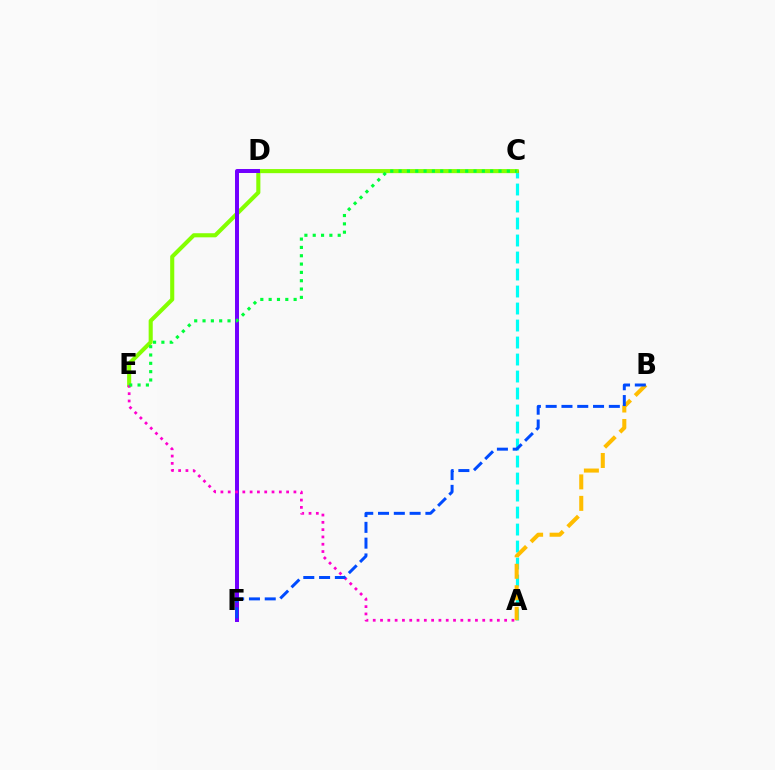{('A', 'C'): [{'color': '#00fff6', 'line_style': 'dashed', 'thickness': 2.31}], ('C', 'D'): [{'color': '#ff0000', 'line_style': 'solid', 'thickness': 1.9}], ('C', 'E'): [{'color': '#84ff00', 'line_style': 'solid', 'thickness': 2.95}, {'color': '#00ff39', 'line_style': 'dotted', 'thickness': 2.26}], ('D', 'F'): [{'color': '#7200ff', 'line_style': 'solid', 'thickness': 2.86}], ('A', 'E'): [{'color': '#ff00cf', 'line_style': 'dotted', 'thickness': 1.98}], ('A', 'B'): [{'color': '#ffbd00', 'line_style': 'dashed', 'thickness': 2.92}], ('B', 'F'): [{'color': '#004bff', 'line_style': 'dashed', 'thickness': 2.15}]}